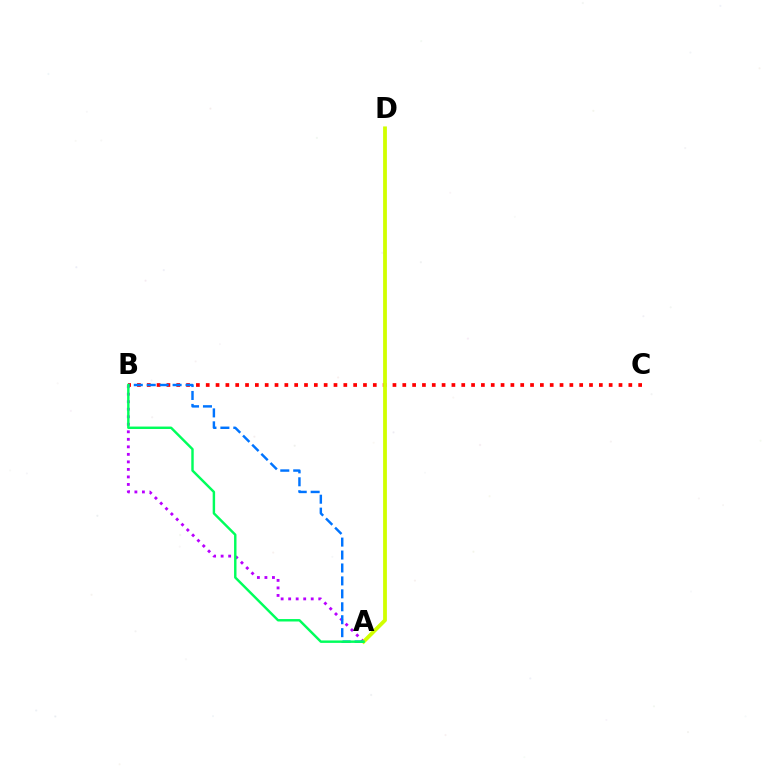{('B', 'C'): [{'color': '#ff0000', 'line_style': 'dotted', 'thickness': 2.67}], ('A', 'B'): [{'color': '#b900ff', 'line_style': 'dotted', 'thickness': 2.04}, {'color': '#0074ff', 'line_style': 'dashed', 'thickness': 1.76}, {'color': '#00ff5c', 'line_style': 'solid', 'thickness': 1.76}], ('A', 'D'): [{'color': '#d1ff00', 'line_style': 'solid', 'thickness': 2.73}]}